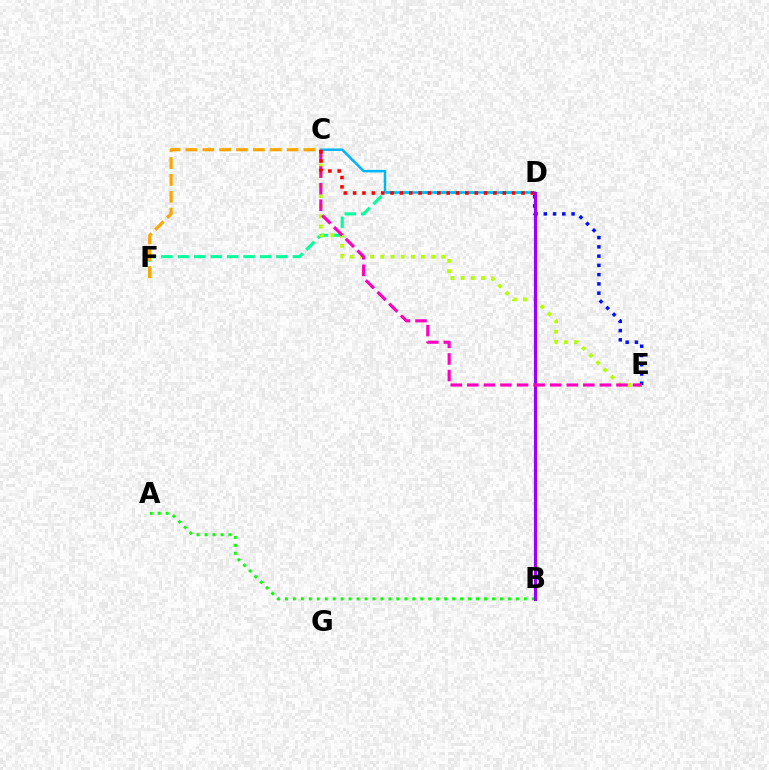{('D', 'F'): [{'color': '#00ff9d', 'line_style': 'dashed', 'thickness': 2.23}], ('C', 'E'): [{'color': '#b3ff00', 'line_style': 'dotted', 'thickness': 2.76}, {'color': '#ff00bd', 'line_style': 'dashed', 'thickness': 2.25}], ('C', 'D'): [{'color': '#00b5ff', 'line_style': 'solid', 'thickness': 1.8}, {'color': '#ff0000', 'line_style': 'dotted', 'thickness': 2.54}], ('D', 'E'): [{'color': '#0010ff', 'line_style': 'dotted', 'thickness': 2.52}], ('C', 'F'): [{'color': '#ffa500', 'line_style': 'dashed', 'thickness': 2.29}], ('A', 'B'): [{'color': '#08ff00', 'line_style': 'dotted', 'thickness': 2.16}], ('B', 'D'): [{'color': '#9b00ff', 'line_style': 'solid', 'thickness': 2.28}]}